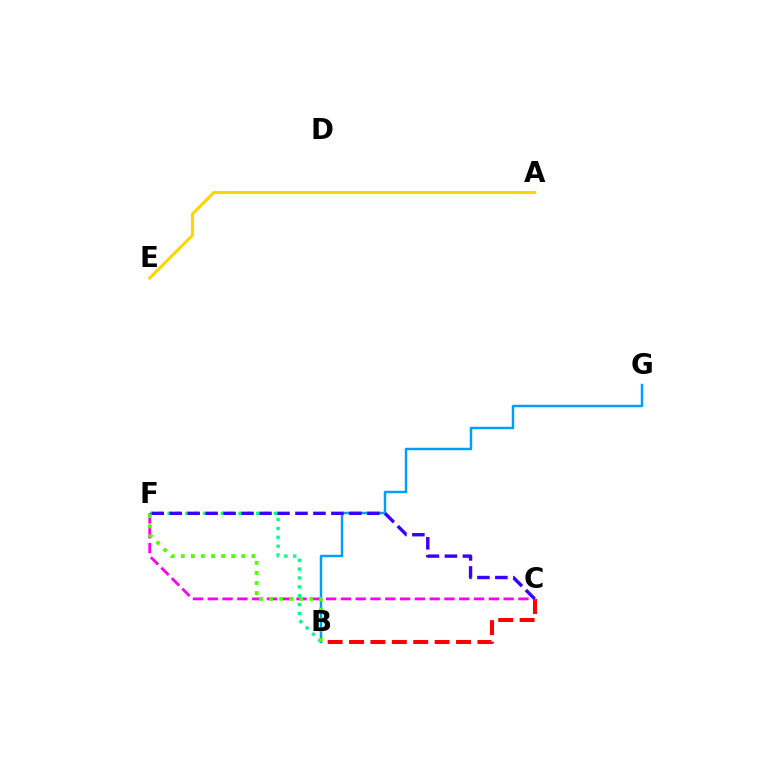{('B', 'C'): [{'color': '#ff0000', 'line_style': 'dashed', 'thickness': 2.91}], ('B', 'G'): [{'color': '#009eff', 'line_style': 'solid', 'thickness': 1.77}], ('B', 'F'): [{'color': '#00ff86', 'line_style': 'dotted', 'thickness': 2.41}, {'color': '#4fff00', 'line_style': 'dotted', 'thickness': 2.74}], ('C', 'F'): [{'color': '#ff00ed', 'line_style': 'dashed', 'thickness': 2.01}, {'color': '#3700ff', 'line_style': 'dashed', 'thickness': 2.44}], ('A', 'E'): [{'color': '#ffd500', 'line_style': 'solid', 'thickness': 2.22}]}